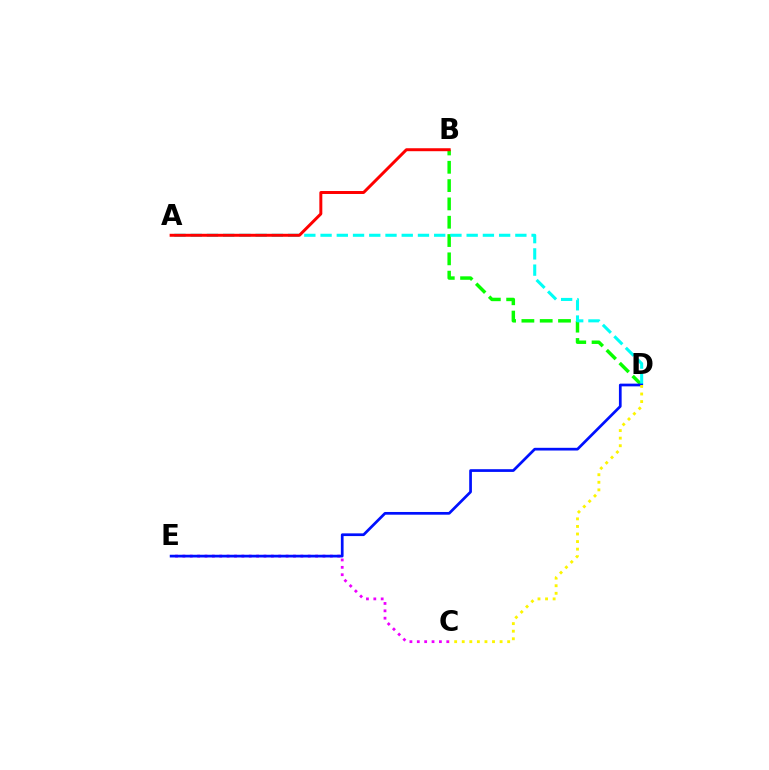{('C', 'E'): [{'color': '#ee00ff', 'line_style': 'dotted', 'thickness': 2.0}], ('B', 'D'): [{'color': '#08ff00', 'line_style': 'dashed', 'thickness': 2.49}], ('A', 'D'): [{'color': '#00fff6', 'line_style': 'dashed', 'thickness': 2.21}], ('A', 'B'): [{'color': '#ff0000', 'line_style': 'solid', 'thickness': 2.13}], ('D', 'E'): [{'color': '#0010ff', 'line_style': 'solid', 'thickness': 1.96}], ('C', 'D'): [{'color': '#fcf500', 'line_style': 'dotted', 'thickness': 2.06}]}